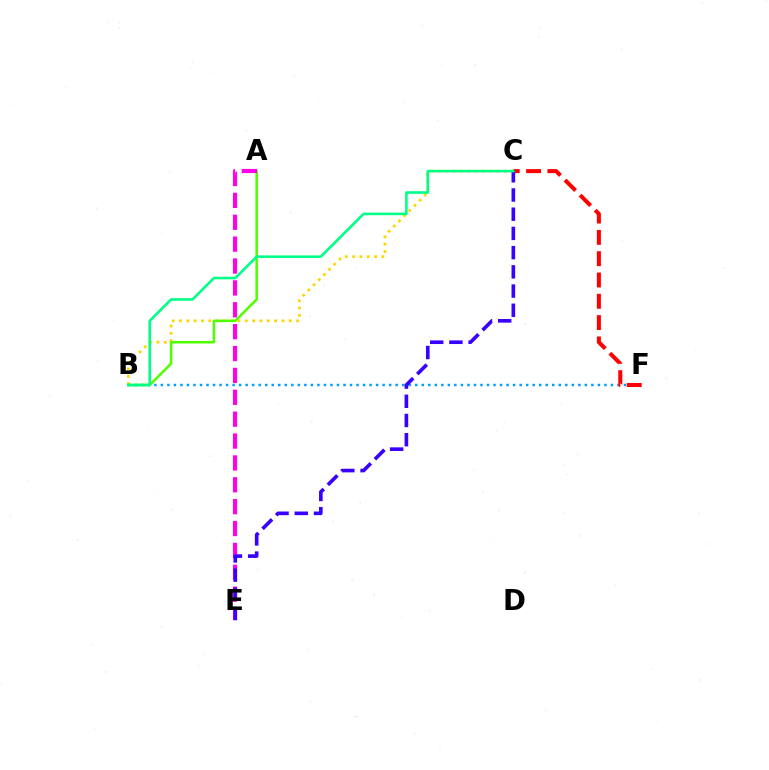{('B', 'F'): [{'color': '#009eff', 'line_style': 'dotted', 'thickness': 1.77}], ('B', 'C'): [{'color': '#ffd500', 'line_style': 'dotted', 'thickness': 1.99}, {'color': '#00ff86', 'line_style': 'solid', 'thickness': 1.86}], ('A', 'B'): [{'color': '#4fff00', 'line_style': 'solid', 'thickness': 1.82}], ('A', 'E'): [{'color': '#ff00ed', 'line_style': 'dashed', 'thickness': 2.97}], ('C', 'F'): [{'color': '#ff0000', 'line_style': 'dashed', 'thickness': 2.89}], ('C', 'E'): [{'color': '#3700ff', 'line_style': 'dashed', 'thickness': 2.61}]}